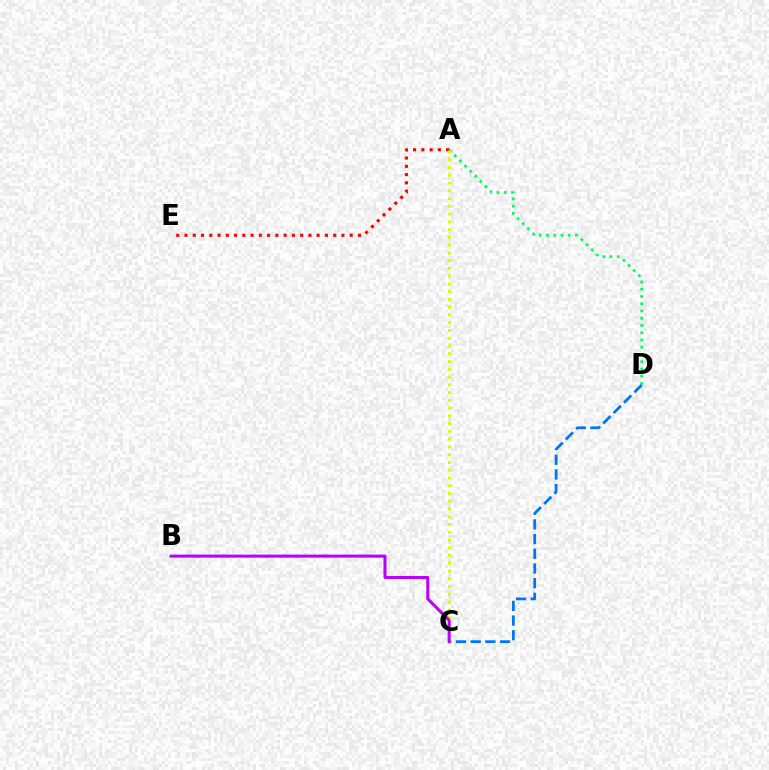{('A', 'D'): [{'color': '#00ff5c', 'line_style': 'dotted', 'thickness': 1.97}], ('A', 'E'): [{'color': '#ff0000', 'line_style': 'dotted', 'thickness': 2.24}], ('C', 'D'): [{'color': '#0074ff', 'line_style': 'dashed', 'thickness': 2.0}], ('A', 'C'): [{'color': '#d1ff00', 'line_style': 'dotted', 'thickness': 2.11}], ('B', 'C'): [{'color': '#b900ff', 'line_style': 'solid', 'thickness': 2.18}]}